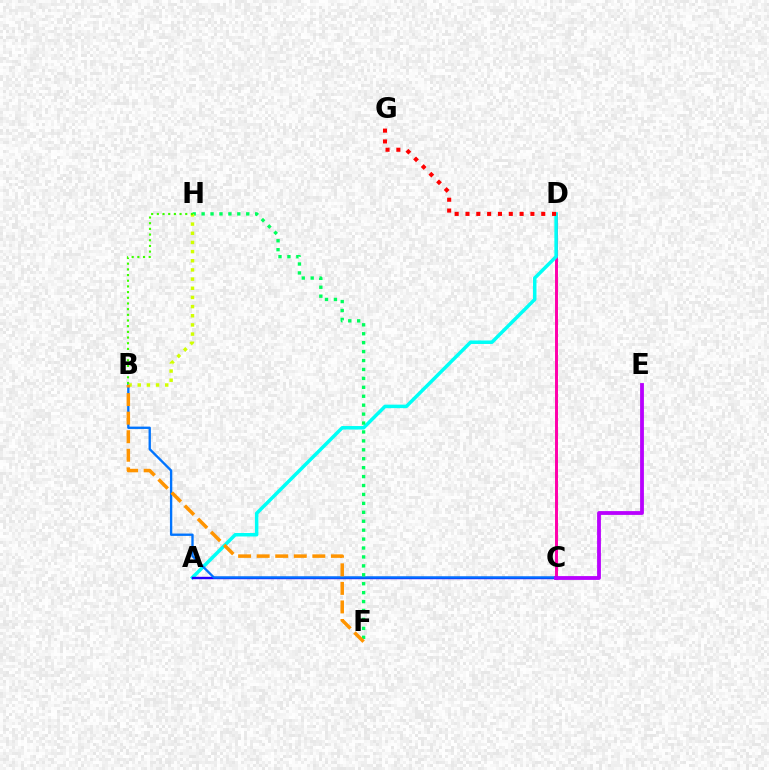{('C', 'D'): [{'color': '#ff00ac', 'line_style': 'solid', 'thickness': 2.12}], ('A', 'D'): [{'color': '#00fff6', 'line_style': 'solid', 'thickness': 2.52}], ('D', 'G'): [{'color': '#ff0000', 'line_style': 'dotted', 'thickness': 2.94}], ('A', 'C'): [{'color': '#2500ff', 'line_style': 'solid', 'thickness': 1.72}], ('B', 'C'): [{'color': '#0074ff', 'line_style': 'solid', 'thickness': 1.69}], ('F', 'H'): [{'color': '#00ff5c', 'line_style': 'dotted', 'thickness': 2.43}], ('B', 'H'): [{'color': '#d1ff00', 'line_style': 'dotted', 'thickness': 2.49}, {'color': '#3dff00', 'line_style': 'dotted', 'thickness': 1.54}], ('B', 'F'): [{'color': '#ff9400', 'line_style': 'dashed', 'thickness': 2.52}], ('C', 'E'): [{'color': '#b900ff', 'line_style': 'solid', 'thickness': 2.74}]}